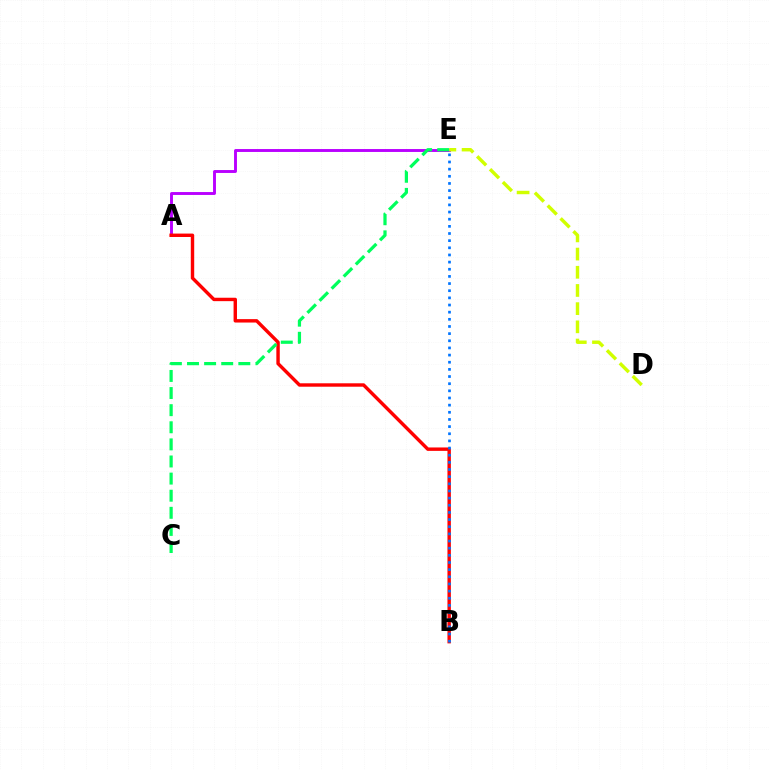{('A', 'E'): [{'color': '#b900ff', 'line_style': 'solid', 'thickness': 2.09}], ('A', 'B'): [{'color': '#ff0000', 'line_style': 'solid', 'thickness': 2.46}], ('C', 'E'): [{'color': '#00ff5c', 'line_style': 'dashed', 'thickness': 2.32}], ('D', 'E'): [{'color': '#d1ff00', 'line_style': 'dashed', 'thickness': 2.47}], ('B', 'E'): [{'color': '#0074ff', 'line_style': 'dotted', 'thickness': 1.94}]}